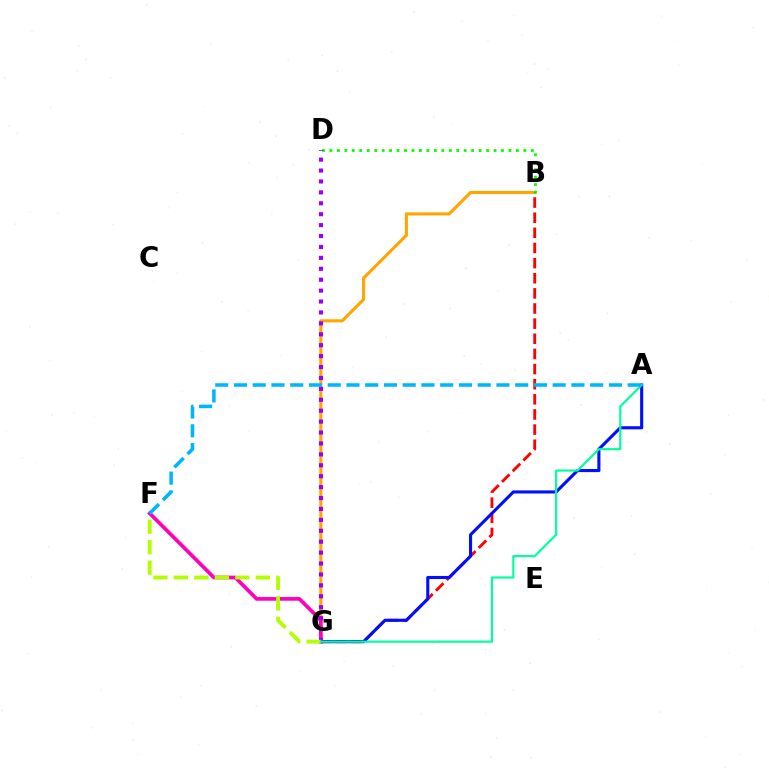{('B', 'G'): [{'color': '#ffa500', 'line_style': 'solid', 'thickness': 2.22}, {'color': '#ff0000', 'line_style': 'dashed', 'thickness': 2.06}], ('B', 'D'): [{'color': '#08ff00', 'line_style': 'dotted', 'thickness': 2.03}], ('F', 'G'): [{'color': '#ff00bd', 'line_style': 'solid', 'thickness': 2.65}, {'color': '#b3ff00', 'line_style': 'dashed', 'thickness': 2.78}], ('A', 'G'): [{'color': '#0010ff', 'line_style': 'solid', 'thickness': 2.23}, {'color': '#00ff9d', 'line_style': 'solid', 'thickness': 1.56}], ('D', 'G'): [{'color': '#9b00ff', 'line_style': 'dotted', 'thickness': 2.97}], ('A', 'F'): [{'color': '#00b5ff', 'line_style': 'dashed', 'thickness': 2.55}]}